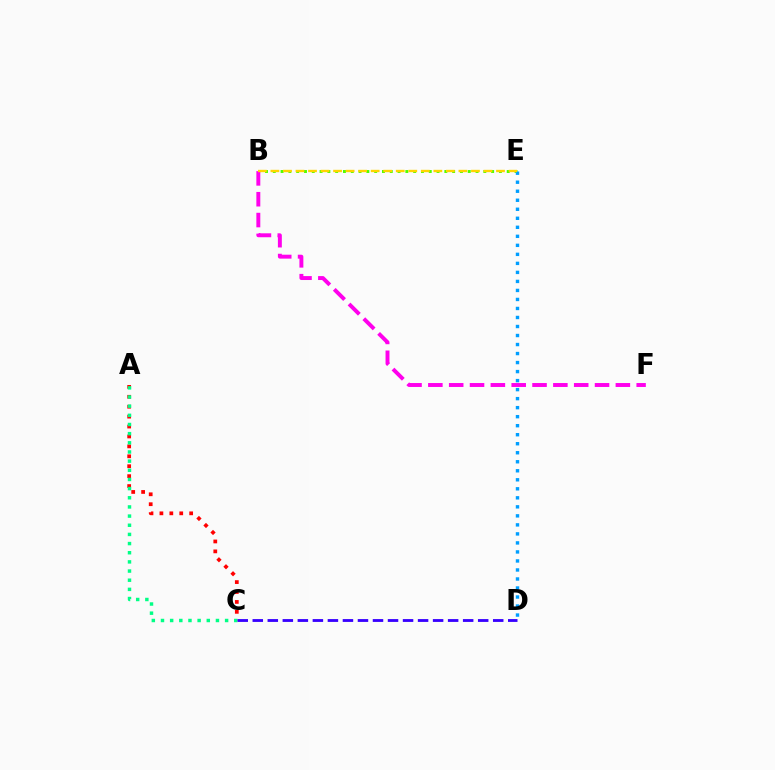{('B', 'E'): [{'color': '#4fff00', 'line_style': 'dotted', 'thickness': 2.12}, {'color': '#ffd500', 'line_style': 'dashed', 'thickness': 1.7}], ('A', 'C'): [{'color': '#ff0000', 'line_style': 'dotted', 'thickness': 2.69}, {'color': '#00ff86', 'line_style': 'dotted', 'thickness': 2.49}], ('B', 'F'): [{'color': '#ff00ed', 'line_style': 'dashed', 'thickness': 2.83}], ('C', 'D'): [{'color': '#3700ff', 'line_style': 'dashed', 'thickness': 2.04}], ('D', 'E'): [{'color': '#009eff', 'line_style': 'dotted', 'thickness': 2.45}]}